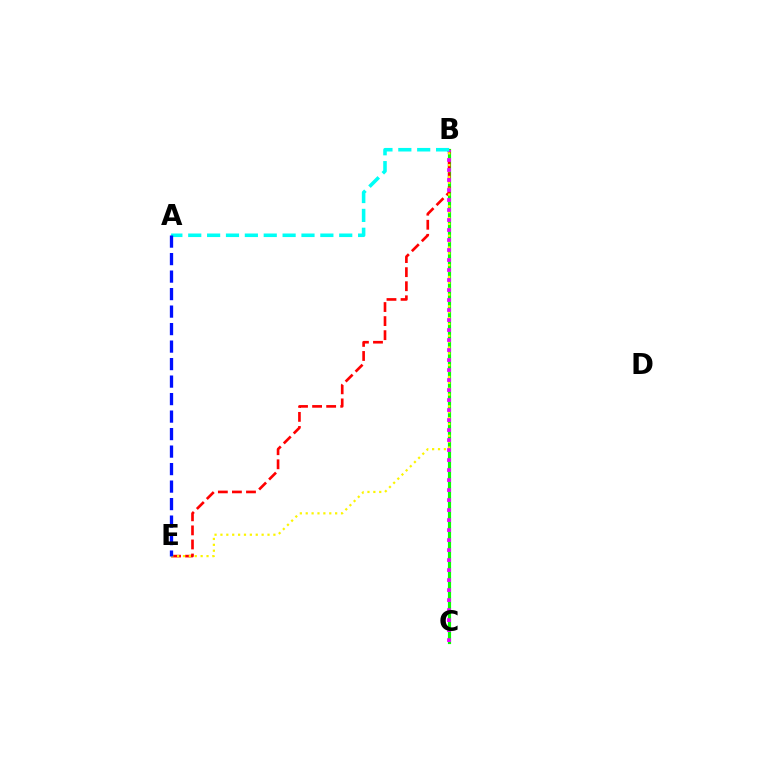{('B', 'C'): [{'color': '#08ff00', 'line_style': 'solid', 'thickness': 2.28}, {'color': '#ee00ff', 'line_style': 'dotted', 'thickness': 2.72}], ('B', 'E'): [{'color': '#ff0000', 'line_style': 'dashed', 'thickness': 1.91}, {'color': '#fcf500', 'line_style': 'dotted', 'thickness': 1.6}], ('A', 'B'): [{'color': '#00fff6', 'line_style': 'dashed', 'thickness': 2.56}], ('A', 'E'): [{'color': '#0010ff', 'line_style': 'dashed', 'thickness': 2.38}]}